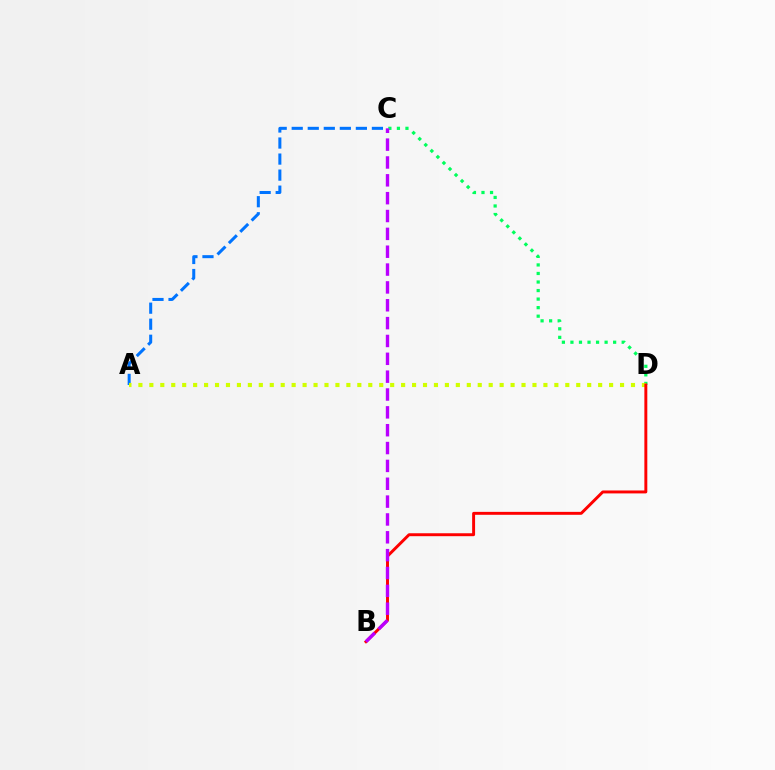{('C', 'D'): [{'color': '#00ff5c', 'line_style': 'dotted', 'thickness': 2.32}], ('A', 'C'): [{'color': '#0074ff', 'line_style': 'dashed', 'thickness': 2.18}], ('A', 'D'): [{'color': '#d1ff00', 'line_style': 'dotted', 'thickness': 2.97}], ('B', 'D'): [{'color': '#ff0000', 'line_style': 'solid', 'thickness': 2.11}], ('B', 'C'): [{'color': '#b900ff', 'line_style': 'dashed', 'thickness': 2.42}]}